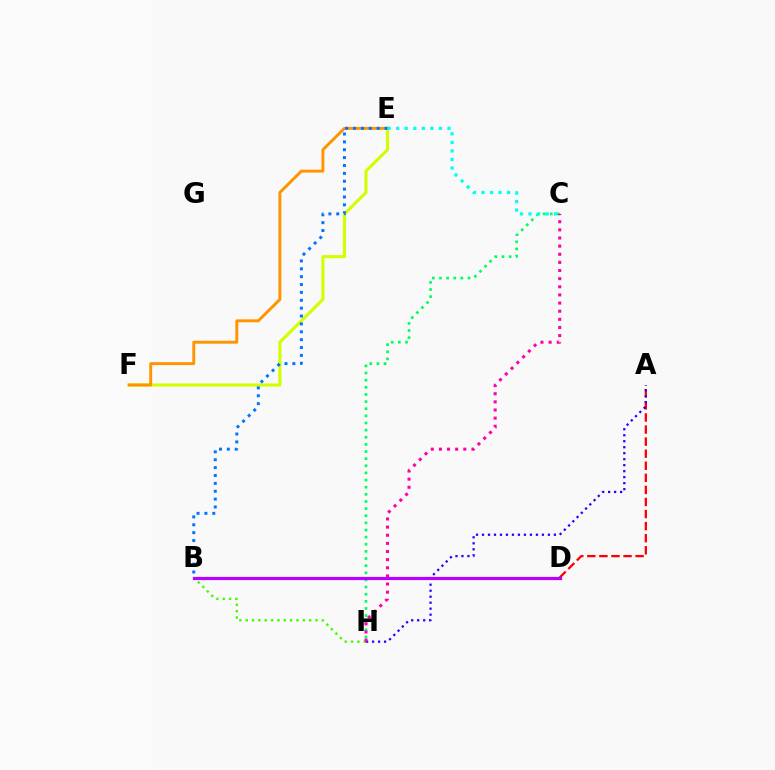{('C', 'H'): [{'color': '#00ff5c', 'line_style': 'dotted', 'thickness': 1.94}, {'color': '#ff00ac', 'line_style': 'dotted', 'thickness': 2.21}], ('E', 'F'): [{'color': '#d1ff00', 'line_style': 'solid', 'thickness': 2.23}, {'color': '#ff9400', 'line_style': 'solid', 'thickness': 2.11}], ('A', 'D'): [{'color': '#ff0000', 'line_style': 'dashed', 'thickness': 1.64}], ('A', 'H'): [{'color': '#2500ff', 'line_style': 'dotted', 'thickness': 1.63}], ('B', 'H'): [{'color': '#3dff00', 'line_style': 'dotted', 'thickness': 1.72}], ('B', 'E'): [{'color': '#0074ff', 'line_style': 'dotted', 'thickness': 2.14}], ('C', 'E'): [{'color': '#00fff6', 'line_style': 'dotted', 'thickness': 2.32}], ('B', 'D'): [{'color': '#b900ff', 'line_style': 'solid', 'thickness': 2.3}]}